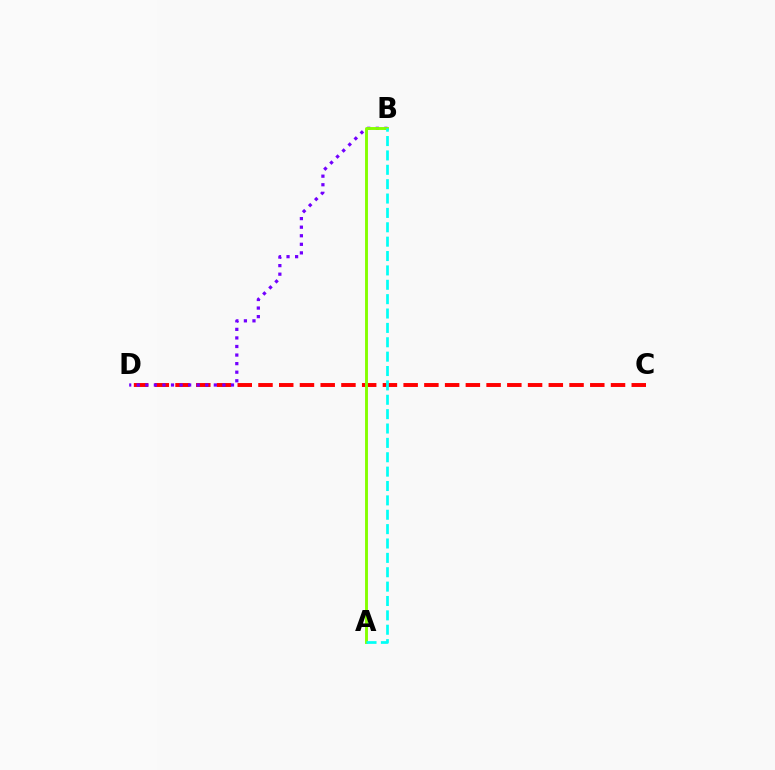{('C', 'D'): [{'color': '#ff0000', 'line_style': 'dashed', 'thickness': 2.82}], ('B', 'D'): [{'color': '#7200ff', 'line_style': 'dotted', 'thickness': 2.33}], ('A', 'B'): [{'color': '#84ff00', 'line_style': 'solid', 'thickness': 2.09}, {'color': '#00fff6', 'line_style': 'dashed', 'thickness': 1.95}]}